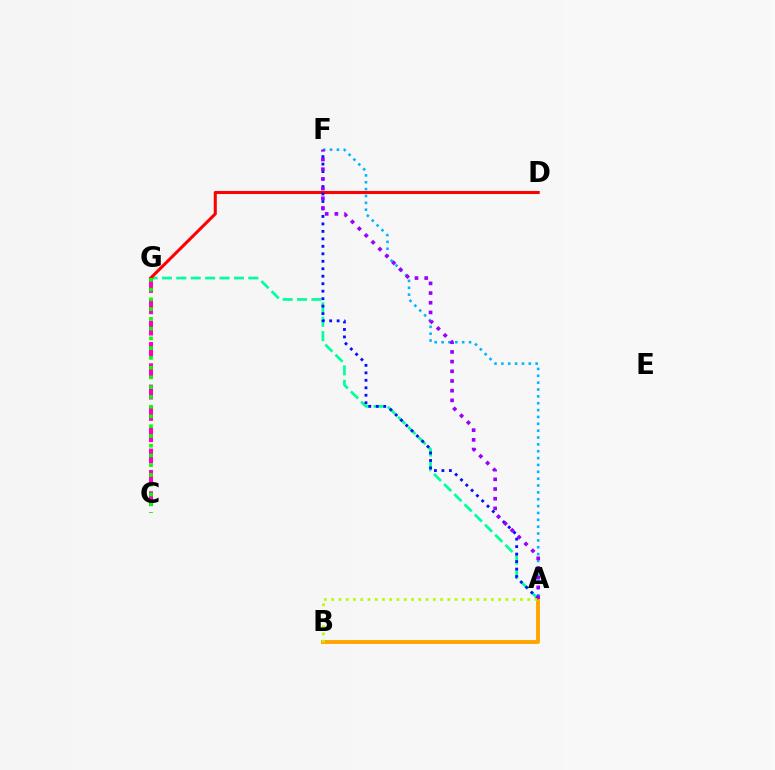{('A', 'G'): [{'color': '#00ff9d', 'line_style': 'dashed', 'thickness': 1.96}], ('D', 'G'): [{'color': '#ff0000', 'line_style': 'solid', 'thickness': 2.21}], ('A', 'B'): [{'color': '#ffa500', 'line_style': 'solid', 'thickness': 2.8}, {'color': '#b3ff00', 'line_style': 'dotted', 'thickness': 1.97}], ('A', 'F'): [{'color': '#00b5ff', 'line_style': 'dotted', 'thickness': 1.86}, {'color': '#0010ff', 'line_style': 'dotted', 'thickness': 2.03}, {'color': '#9b00ff', 'line_style': 'dotted', 'thickness': 2.63}], ('C', 'G'): [{'color': '#ff00bd', 'line_style': 'dashed', 'thickness': 2.9}, {'color': '#08ff00', 'line_style': 'dotted', 'thickness': 2.65}]}